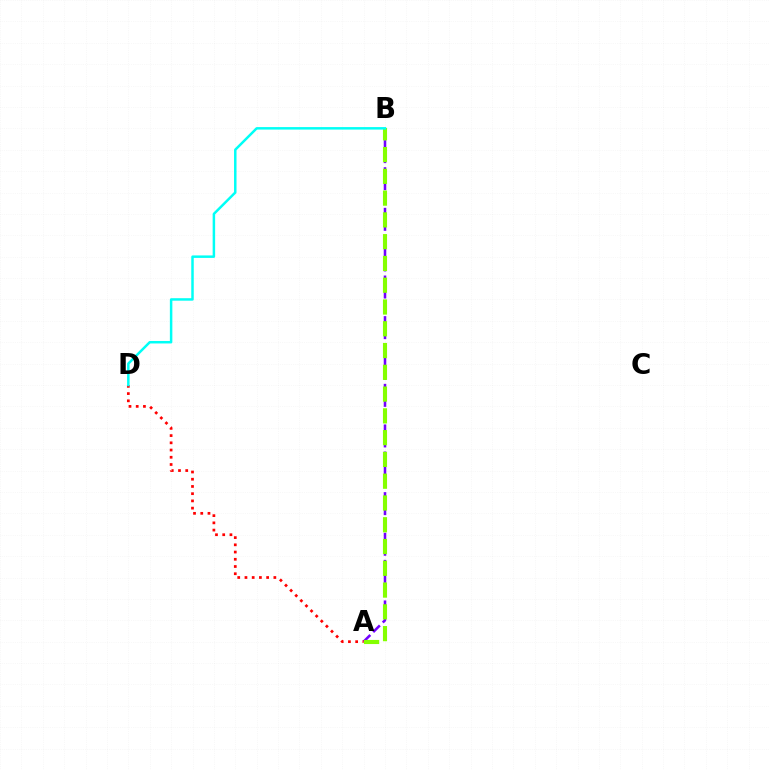{('A', 'B'): [{'color': '#7200ff', 'line_style': 'dashed', 'thickness': 1.84}, {'color': '#84ff00', 'line_style': 'dashed', 'thickness': 2.96}], ('A', 'D'): [{'color': '#ff0000', 'line_style': 'dotted', 'thickness': 1.96}], ('B', 'D'): [{'color': '#00fff6', 'line_style': 'solid', 'thickness': 1.79}]}